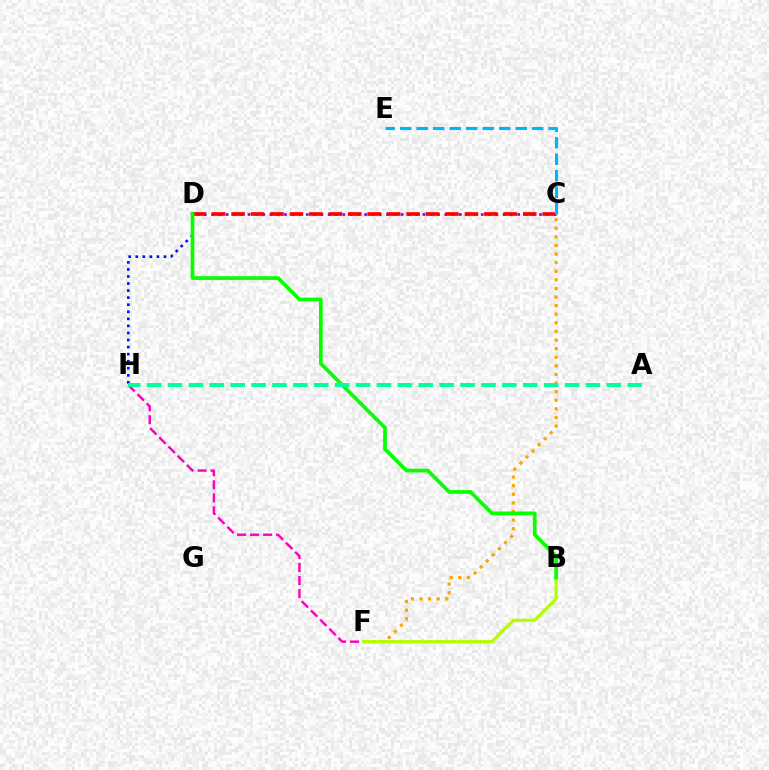{('C', 'F'): [{'color': '#ffa500', 'line_style': 'dotted', 'thickness': 2.34}], ('D', 'H'): [{'color': '#0010ff', 'line_style': 'dotted', 'thickness': 1.92}], ('F', 'H'): [{'color': '#ff00bd', 'line_style': 'dashed', 'thickness': 1.77}], ('B', 'F'): [{'color': '#b3ff00', 'line_style': 'solid', 'thickness': 2.31}], ('C', 'D'): [{'color': '#9b00ff', 'line_style': 'dotted', 'thickness': 1.98}, {'color': '#ff0000', 'line_style': 'dashed', 'thickness': 2.64}], ('B', 'D'): [{'color': '#08ff00', 'line_style': 'solid', 'thickness': 2.67}], ('A', 'H'): [{'color': '#00ff9d', 'line_style': 'dashed', 'thickness': 2.84}], ('C', 'E'): [{'color': '#00b5ff', 'line_style': 'dashed', 'thickness': 2.24}]}